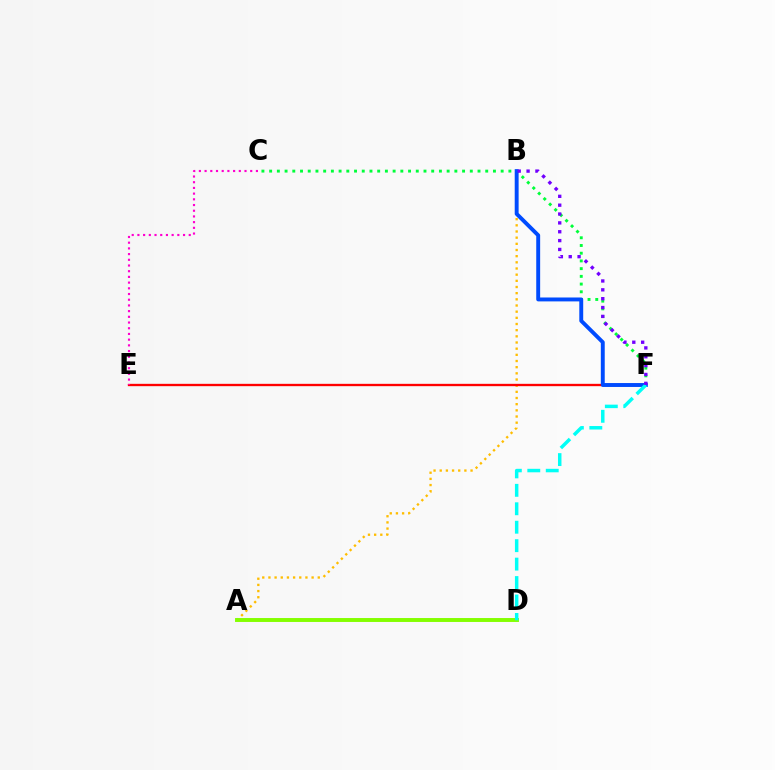{('C', 'F'): [{'color': '#00ff39', 'line_style': 'dotted', 'thickness': 2.1}], ('A', 'B'): [{'color': '#ffbd00', 'line_style': 'dotted', 'thickness': 1.68}], ('E', 'F'): [{'color': '#ff0000', 'line_style': 'solid', 'thickness': 1.68}], ('B', 'F'): [{'color': '#004bff', 'line_style': 'solid', 'thickness': 2.81}, {'color': '#7200ff', 'line_style': 'dotted', 'thickness': 2.41}], ('A', 'D'): [{'color': '#84ff00', 'line_style': 'solid', 'thickness': 2.82}], ('D', 'F'): [{'color': '#00fff6', 'line_style': 'dashed', 'thickness': 2.51}], ('C', 'E'): [{'color': '#ff00cf', 'line_style': 'dotted', 'thickness': 1.55}]}